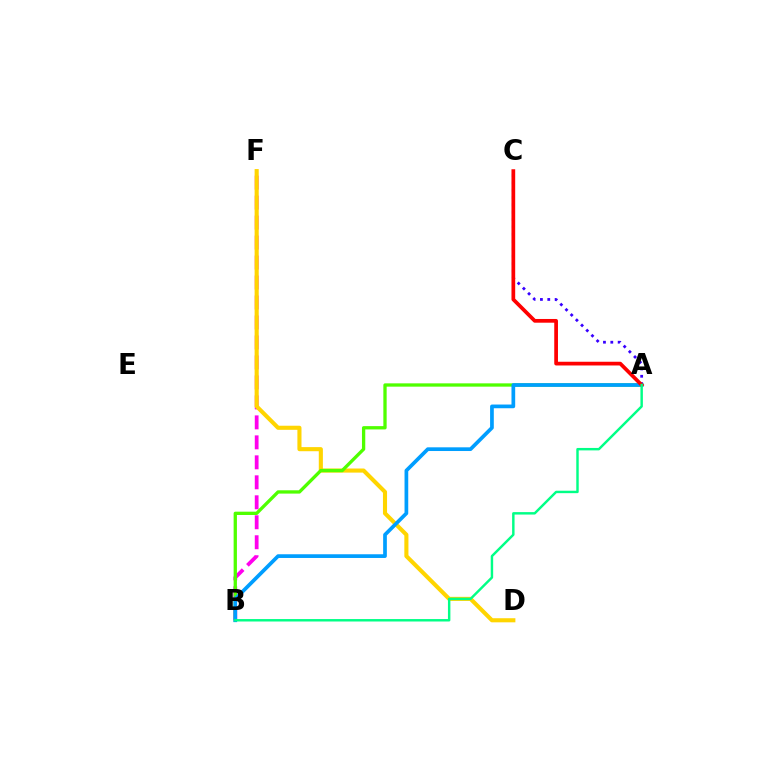{('A', 'C'): [{'color': '#3700ff', 'line_style': 'dotted', 'thickness': 1.99}, {'color': '#ff0000', 'line_style': 'solid', 'thickness': 2.68}], ('B', 'F'): [{'color': '#ff00ed', 'line_style': 'dashed', 'thickness': 2.71}], ('D', 'F'): [{'color': '#ffd500', 'line_style': 'solid', 'thickness': 2.95}], ('A', 'B'): [{'color': '#4fff00', 'line_style': 'solid', 'thickness': 2.38}, {'color': '#009eff', 'line_style': 'solid', 'thickness': 2.67}, {'color': '#00ff86', 'line_style': 'solid', 'thickness': 1.76}]}